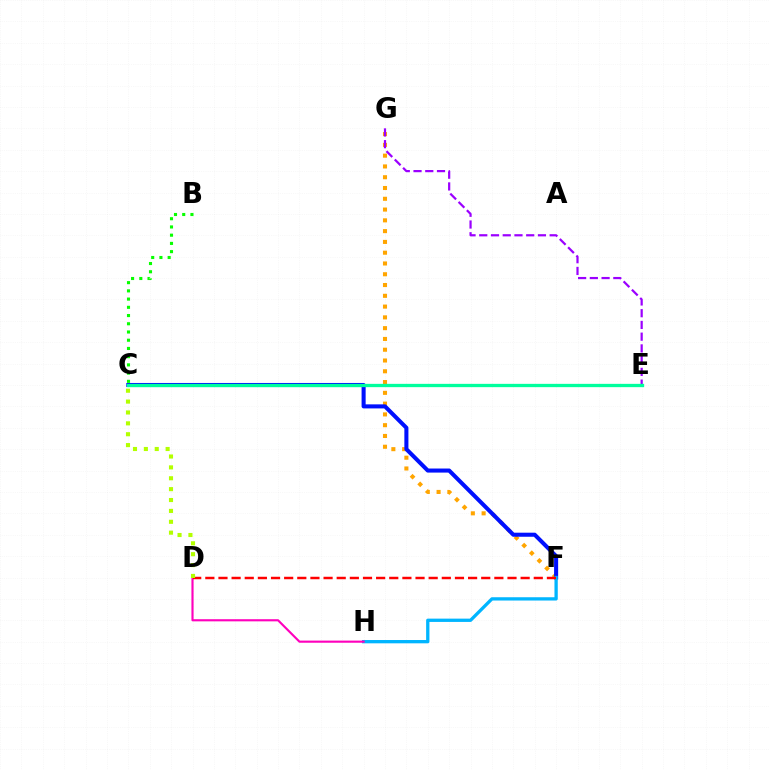{('F', 'G'): [{'color': '#ffa500', 'line_style': 'dotted', 'thickness': 2.93}], ('C', 'F'): [{'color': '#0010ff', 'line_style': 'solid', 'thickness': 2.92}], ('E', 'G'): [{'color': '#9b00ff', 'line_style': 'dashed', 'thickness': 1.59}], ('B', 'C'): [{'color': '#08ff00', 'line_style': 'dotted', 'thickness': 2.23}], ('C', 'E'): [{'color': '#00ff9d', 'line_style': 'solid', 'thickness': 2.38}], ('F', 'H'): [{'color': '#00b5ff', 'line_style': 'solid', 'thickness': 2.37}], ('D', 'H'): [{'color': '#ff00bd', 'line_style': 'solid', 'thickness': 1.54}], ('D', 'F'): [{'color': '#ff0000', 'line_style': 'dashed', 'thickness': 1.78}], ('C', 'D'): [{'color': '#b3ff00', 'line_style': 'dotted', 'thickness': 2.96}]}